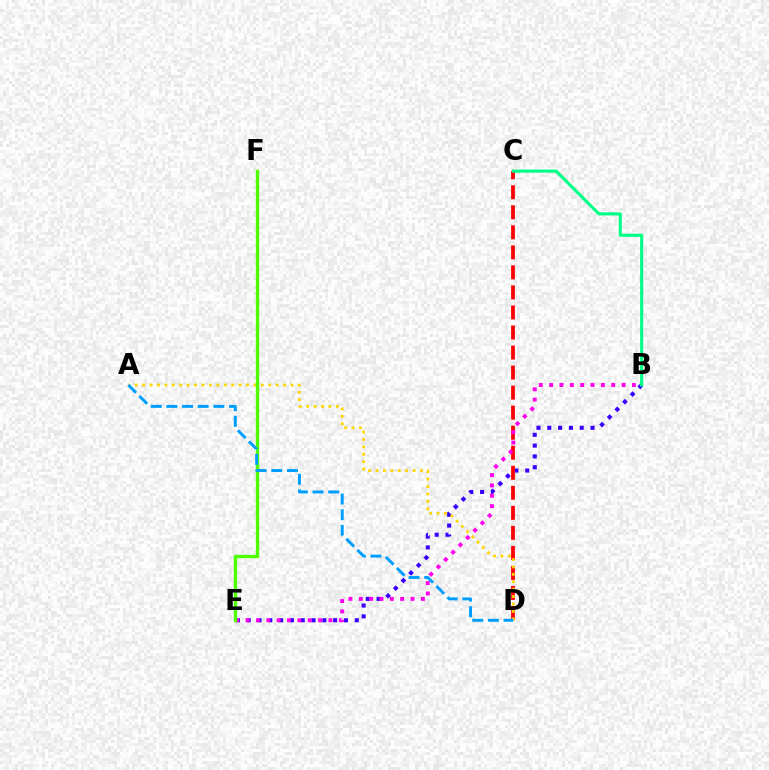{('B', 'E'): [{'color': '#3700ff', 'line_style': 'dotted', 'thickness': 2.94}, {'color': '#ff00ed', 'line_style': 'dotted', 'thickness': 2.81}], ('C', 'D'): [{'color': '#ff0000', 'line_style': 'dashed', 'thickness': 2.72}], ('B', 'C'): [{'color': '#00ff86', 'line_style': 'solid', 'thickness': 2.22}], ('A', 'D'): [{'color': '#ffd500', 'line_style': 'dotted', 'thickness': 2.02}, {'color': '#009eff', 'line_style': 'dashed', 'thickness': 2.13}], ('E', 'F'): [{'color': '#4fff00', 'line_style': 'solid', 'thickness': 2.43}]}